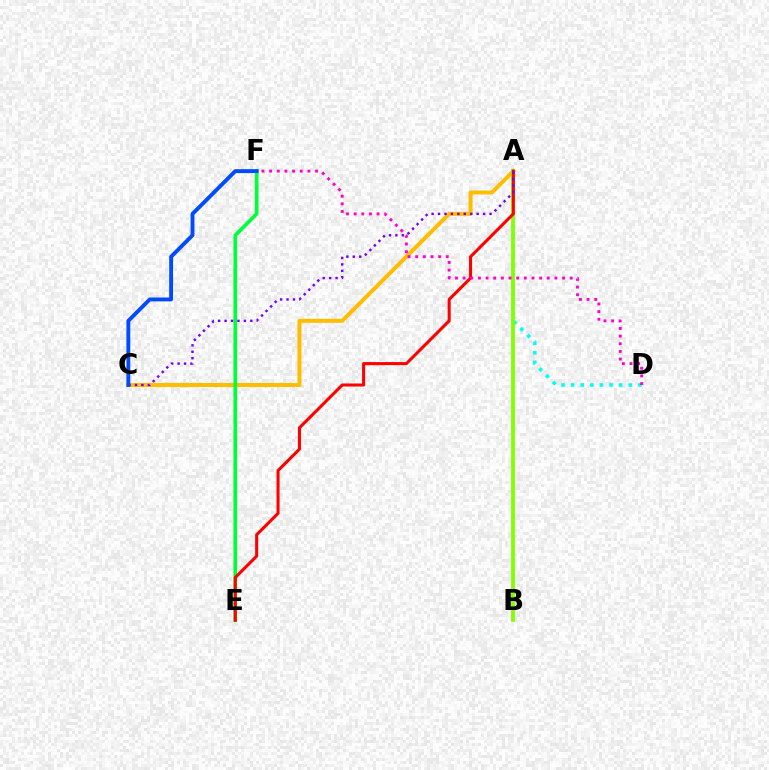{('A', 'D'): [{'color': '#00fff6', 'line_style': 'dotted', 'thickness': 2.61}], ('A', 'C'): [{'color': '#ffbd00', 'line_style': 'solid', 'thickness': 2.88}, {'color': '#7200ff', 'line_style': 'dotted', 'thickness': 1.75}], ('E', 'F'): [{'color': '#00ff39', 'line_style': 'solid', 'thickness': 2.65}], ('A', 'B'): [{'color': '#84ff00', 'line_style': 'solid', 'thickness': 2.74}], ('A', 'E'): [{'color': '#ff0000', 'line_style': 'solid', 'thickness': 2.2}], ('D', 'F'): [{'color': '#ff00cf', 'line_style': 'dotted', 'thickness': 2.08}], ('C', 'F'): [{'color': '#004bff', 'line_style': 'solid', 'thickness': 2.78}]}